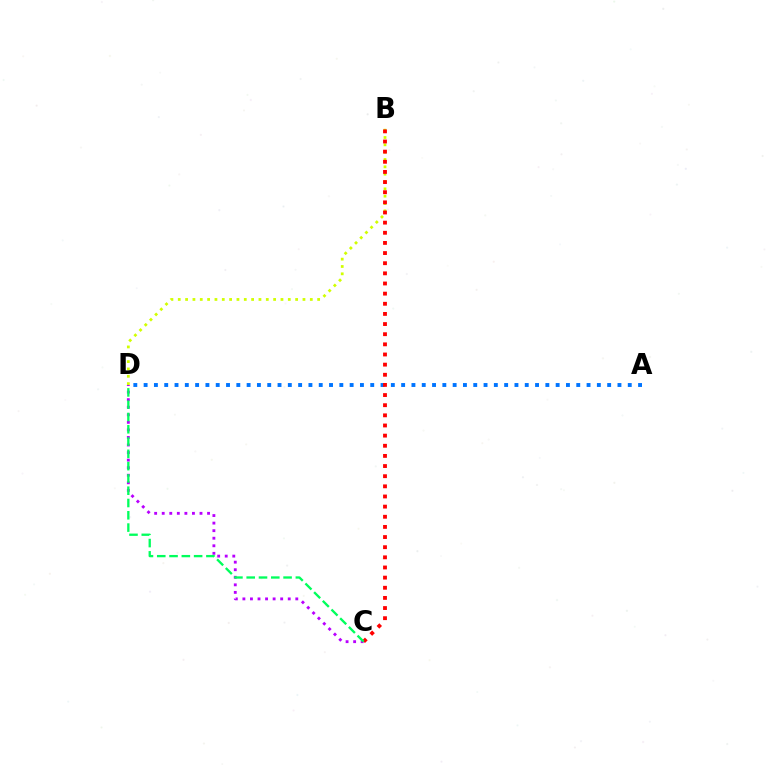{('C', 'D'): [{'color': '#b900ff', 'line_style': 'dotted', 'thickness': 2.05}, {'color': '#00ff5c', 'line_style': 'dashed', 'thickness': 1.67}], ('A', 'D'): [{'color': '#0074ff', 'line_style': 'dotted', 'thickness': 2.8}], ('B', 'D'): [{'color': '#d1ff00', 'line_style': 'dotted', 'thickness': 1.99}], ('B', 'C'): [{'color': '#ff0000', 'line_style': 'dotted', 'thickness': 2.76}]}